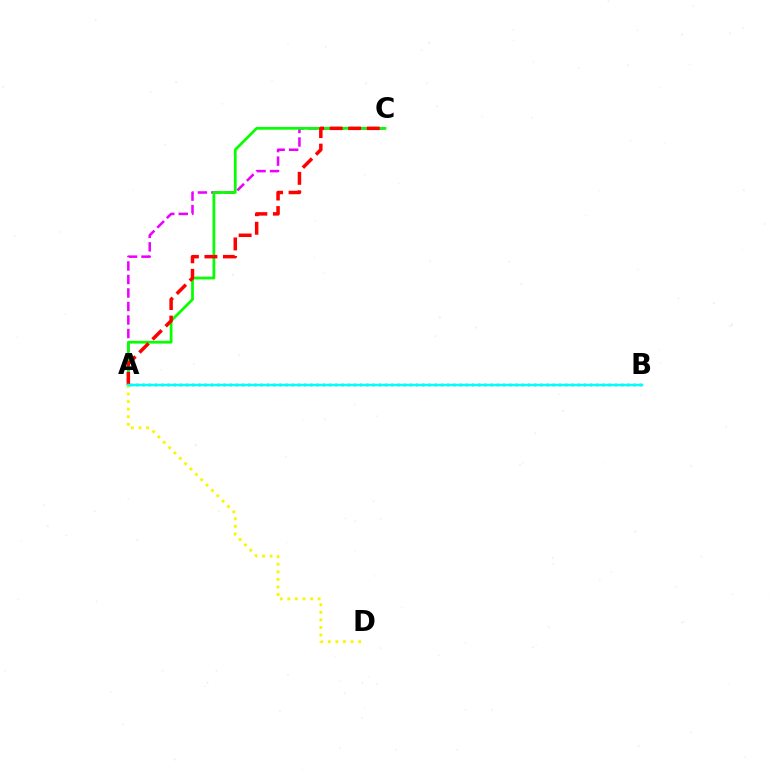{('A', 'C'): [{'color': '#ee00ff', 'line_style': 'dashed', 'thickness': 1.83}, {'color': '#08ff00', 'line_style': 'solid', 'thickness': 1.99}, {'color': '#ff0000', 'line_style': 'dashed', 'thickness': 2.52}], ('A', 'B'): [{'color': '#0010ff', 'line_style': 'dotted', 'thickness': 1.69}, {'color': '#00fff6', 'line_style': 'solid', 'thickness': 1.78}], ('A', 'D'): [{'color': '#fcf500', 'line_style': 'dotted', 'thickness': 2.06}]}